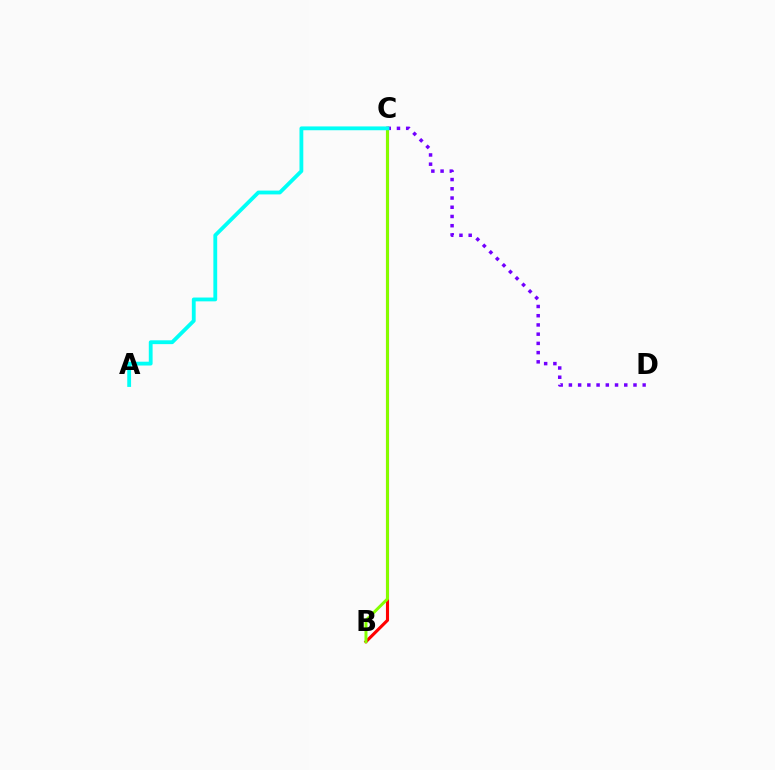{('B', 'C'): [{'color': '#ff0000', 'line_style': 'solid', 'thickness': 2.23}, {'color': '#84ff00', 'line_style': 'solid', 'thickness': 2.14}], ('C', 'D'): [{'color': '#7200ff', 'line_style': 'dotted', 'thickness': 2.51}], ('A', 'C'): [{'color': '#00fff6', 'line_style': 'solid', 'thickness': 2.75}]}